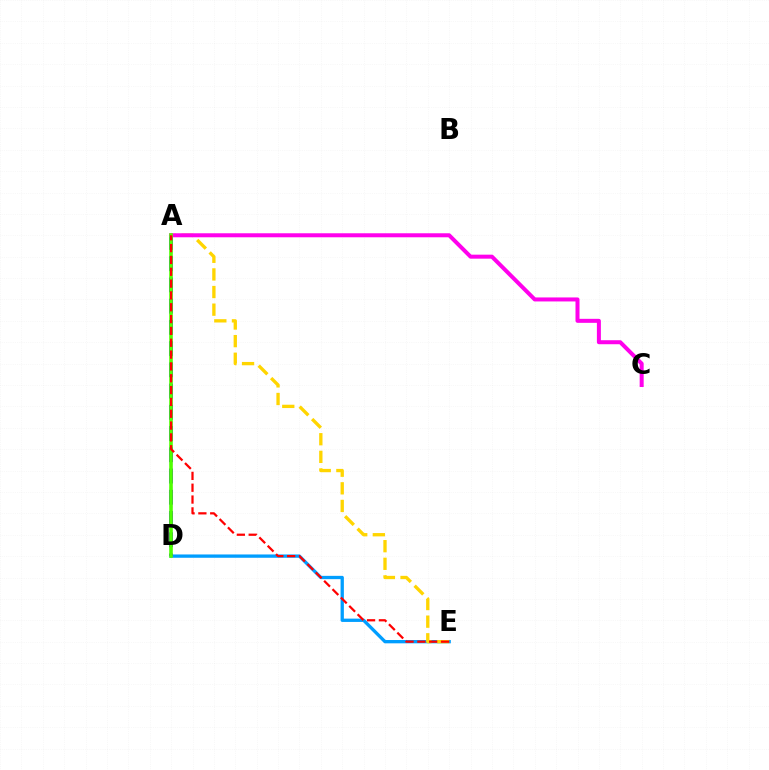{('D', 'E'): [{'color': '#009eff', 'line_style': 'solid', 'thickness': 2.38}], ('A', 'D'): [{'color': '#3700ff', 'line_style': 'dashed', 'thickness': 2.88}, {'color': '#00ff86', 'line_style': 'dotted', 'thickness': 1.64}, {'color': '#4fff00', 'line_style': 'solid', 'thickness': 2.59}], ('A', 'E'): [{'color': '#ffd500', 'line_style': 'dashed', 'thickness': 2.39}, {'color': '#ff0000', 'line_style': 'dashed', 'thickness': 1.61}], ('A', 'C'): [{'color': '#ff00ed', 'line_style': 'solid', 'thickness': 2.88}]}